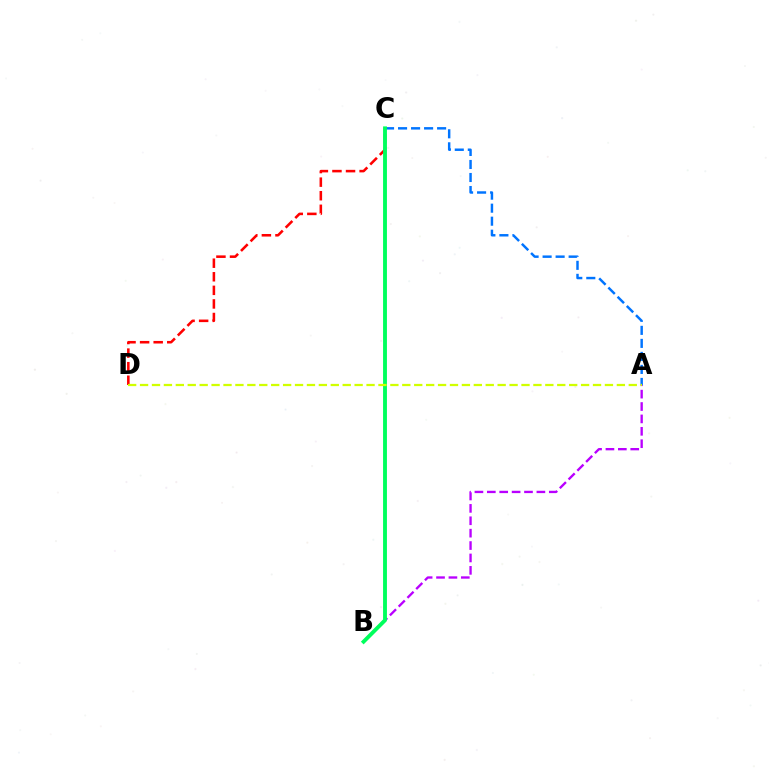{('A', 'B'): [{'color': '#b900ff', 'line_style': 'dashed', 'thickness': 1.68}], ('C', 'D'): [{'color': '#ff0000', 'line_style': 'dashed', 'thickness': 1.84}], ('A', 'C'): [{'color': '#0074ff', 'line_style': 'dashed', 'thickness': 1.77}], ('B', 'C'): [{'color': '#00ff5c', 'line_style': 'solid', 'thickness': 2.78}], ('A', 'D'): [{'color': '#d1ff00', 'line_style': 'dashed', 'thickness': 1.62}]}